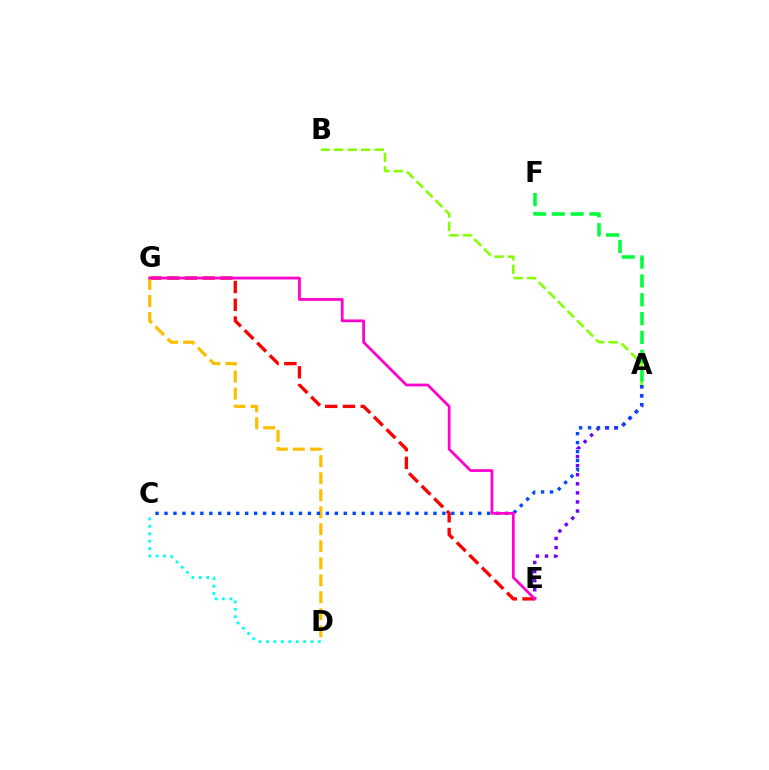{('E', 'G'): [{'color': '#ff0000', 'line_style': 'dashed', 'thickness': 2.41}, {'color': '#ff00cf', 'line_style': 'solid', 'thickness': 1.99}], ('D', 'G'): [{'color': '#ffbd00', 'line_style': 'dashed', 'thickness': 2.31}], ('A', 'B'): [{'color': '#84ff00', 'line_style': 'dashed', 'thickness': 1.84}], ('A', 'E'): [{'color': '#7200ff', 'line_style': 'dotted', 'thickness': 2.47}], ('A', 'F'): [{'color': '#00ff39', 'line_style': 'dashed', 'thickness': 2.56}], ('A', 'C'): [{'color': '#004bff', 'line_style': 'dotted', 'thickness': 2.44}], ('C', 'D'): [{'color': '#00fff6', 'line_style': 'dotted', 'thickness': 2.02}]}